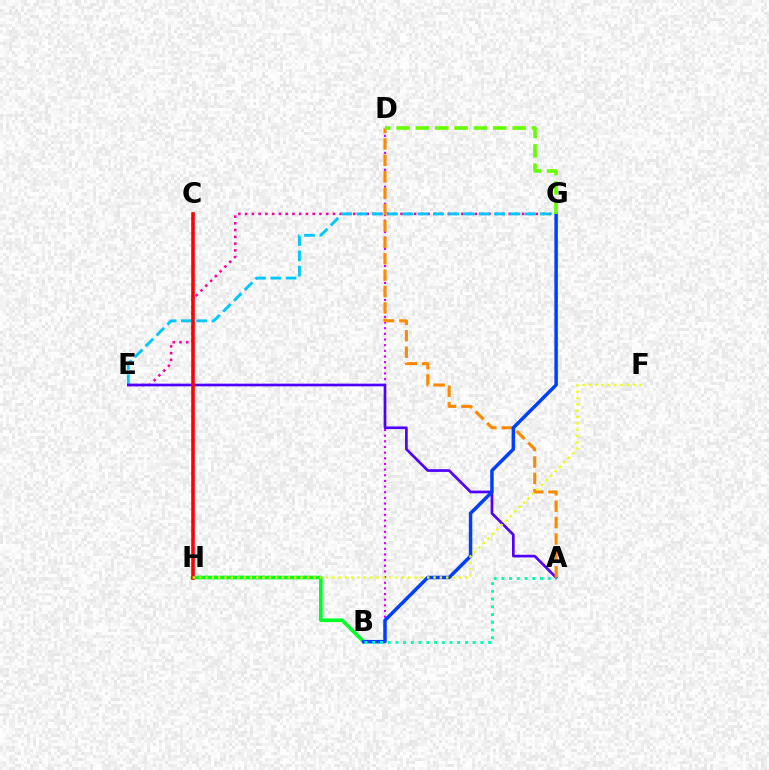{('E', 'G'): [{'color': '#ff00a0', 'line_style': 'dotted', 'thickness': 1.84}, {'color': '#00c7ff', 'line_style': 'dashed', 'thickness': 2.08}], ('B', 'D'): [{'color': '#d600ff', 'line_style': 'dotted', 'thickness': 1.54}], ('B', 'H'): [{'color': '#00ff27', 'line_style': 'solid', 'thickness': 2.61}], ('A', 'E'): [{'color': '#4f00ff', 'line_style': 'solid', 'thickness': 1.93}], ('A', 'D'): [{'color': '#ff8800', 'line_style': 'dashed', 'thickness': 2.23}], ('B', 'G'): [{'color': '#003fff', 'line_style': 'solid', 'thickness': 2.51}], ('C', 'H'): [{'color': '#ff0000', 'line_style': 'solid', 'thickness': 2.58}], ('F', 'H'): [{'color': '#eeff00', 'line_style': 'dotted', 'thickness': 1.72}], ('A', 'B'): [{'color': '#00ffaf', 'line_style': 'dotted', 'thickness': 2.1}], ('D', 'G'): [{'color': '#66ff00', 'line_style': 'dashed', 'thickness': 2.63}]}